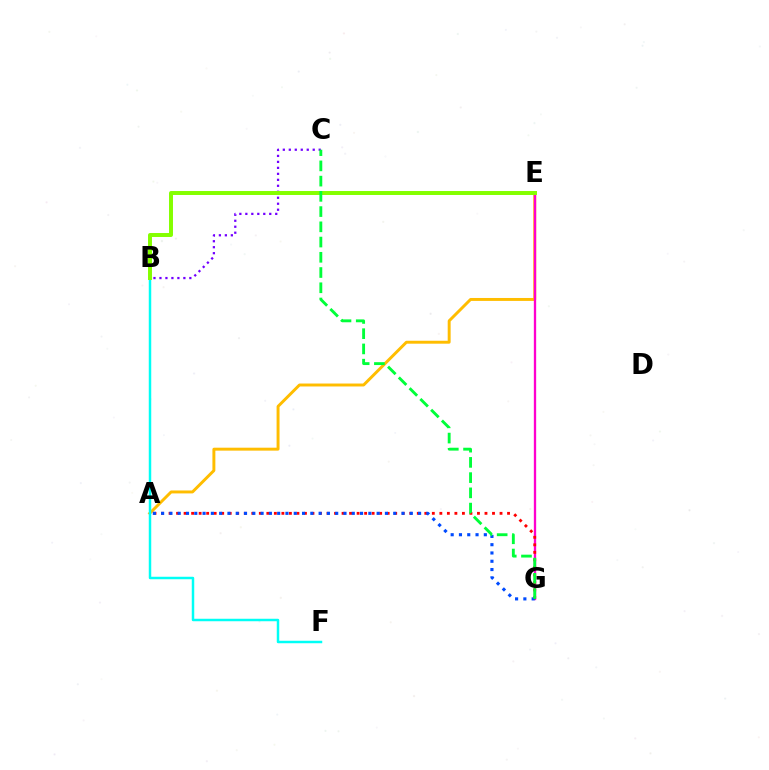{('B', 'C'): [{'color': '#7200ff', 'line_style': 'dotted', 'thickness': 1.62}], ('A', 'E'): [{'color': '#ffbd00', 'line_style': 'solid', 'thickness': 2.12}], ('E', 'G'): [{'color': '#ff00cf', 'line_style': 'solid', 'thickness': 1.67}], ('B', 'F'): [{'color': '#00fff6', 'line_style': 'solid', 'thickness': 1.78}], ('A', 'G'): [{'color': '#ff0000', 'line_style': 'dotted', 'thickness': 2.04}, {'color': '#004bff', 'line_style': 'dotted', 'thickness': 2.25}], ('B', 'E'): [{'color': '#84ff00', 'line_style': 'solid', 'thickness': 2.85}], ('C', 'G'): [{'color': '#00ff39', 'line_style': 'dashed', 'thickness': 2.07}]}